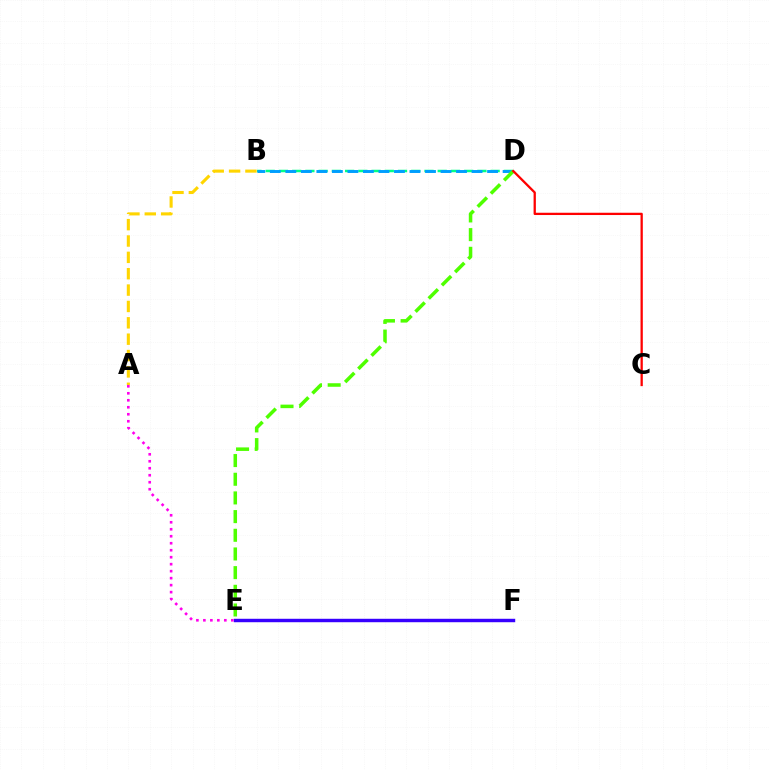{('B', 'D'): [{'color': '#00ff86', 'line_style': 'dashed', 'thickness': 1.8}, {'color': '#009eff', 'line_style': 'dashed', 'thickness': 2.11}], ('A', 'B'): [{'color': '#ffd500', 'line_style': 'dashed', 'thickness': 2.22}], ('E', 'F'): [{'color': '#3700ff', 'line_style': 'solid', 'thickness': 2.47}], ('D', 'E'): [{'color': '#4fff00', 'line_style': 'dashed', 'thickness': 2.54}], ('C', 'D'): [{'color': '#ff0000', 'line_style': 'solid', 'thickness': 1.65}], ('A', 'E'): [{'color': '#ff00ed', 'line_style': 'dotted', 'thickness': 1.9}]}